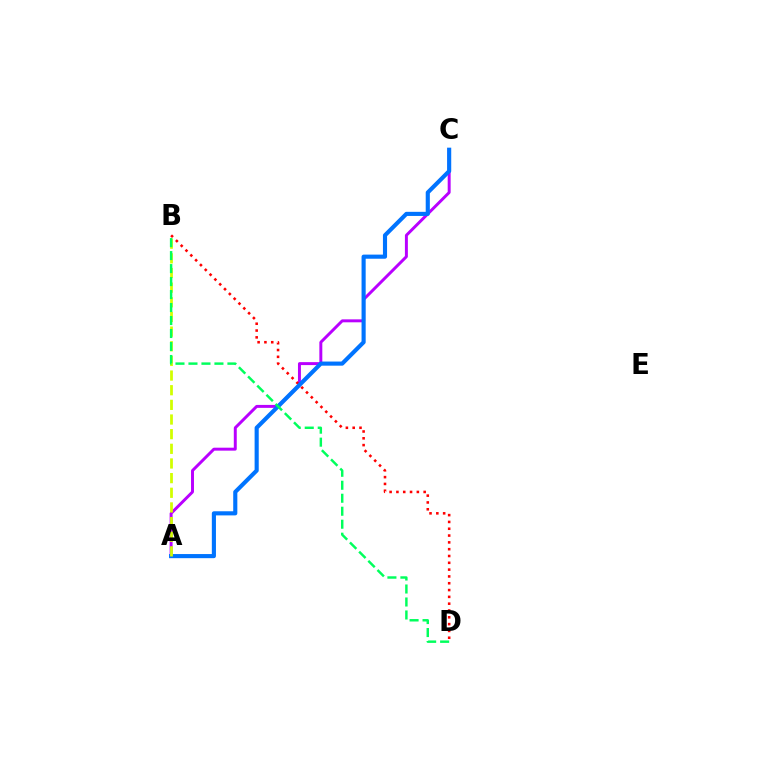{('A', 'C'): [{'color': '#b900ff', 'line_style': 'solid', 'thickness': 2.13}, {'color': '#0074ff', 'line_style': 'solid', 'thickness': 2.97}], ('B', 'D'): [{'color': '#ff0000', 'line_style': 'dotted', 'thickness': 1.85}, {'color': '#00ff5c', 'line_style': 'dashed', 'thickness': 1.76}], ('A', 'B'): [{'color': '#d1ff00', 'line_style': 'dashed', 'thickness': 1.99}]}